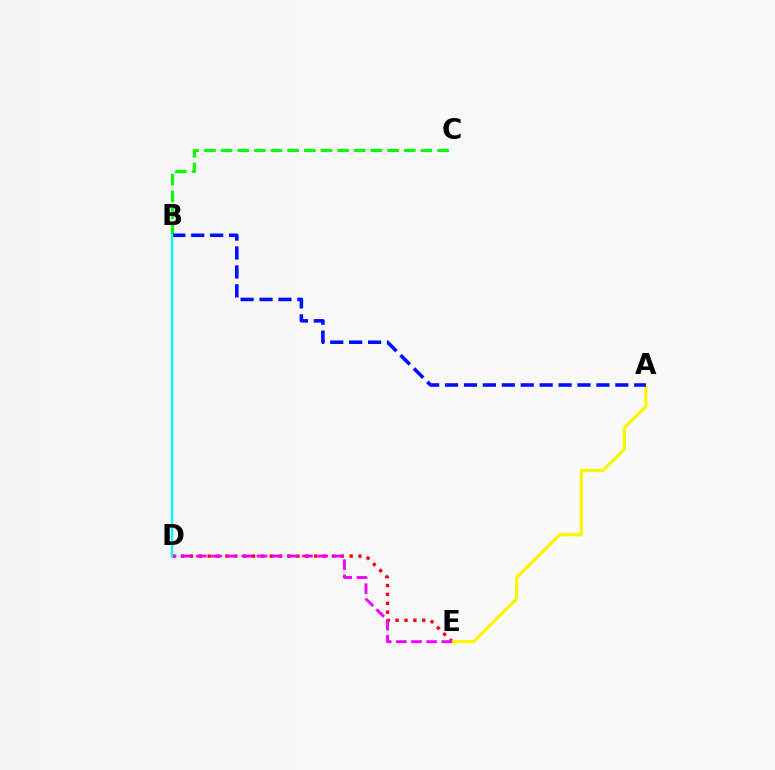{('D', 'E'): [{'color': '#ff0000', 'line_style': 'dotted', 'thickness': 2.41}, {'color': '#ee00ff', 'line_style': 'dashed', 'thickness': 2.06}], ('A', 'E'): [{'color': '#fcf500', 'line_style': 'solid', 'thickness': 2.29}], ('B', 'C'): [{'color': '#08ff00', 'line_style': 'dashed', 'thickness': 2.26}], ('A', 'B'): [{'color': '#0010ff', 'line_style': 'dashed', 'thickness': 2.57}], ('B', 'D'): [{'color': '#00fff6', 'line_style': 'solid', 'thickness': 1.68}]}